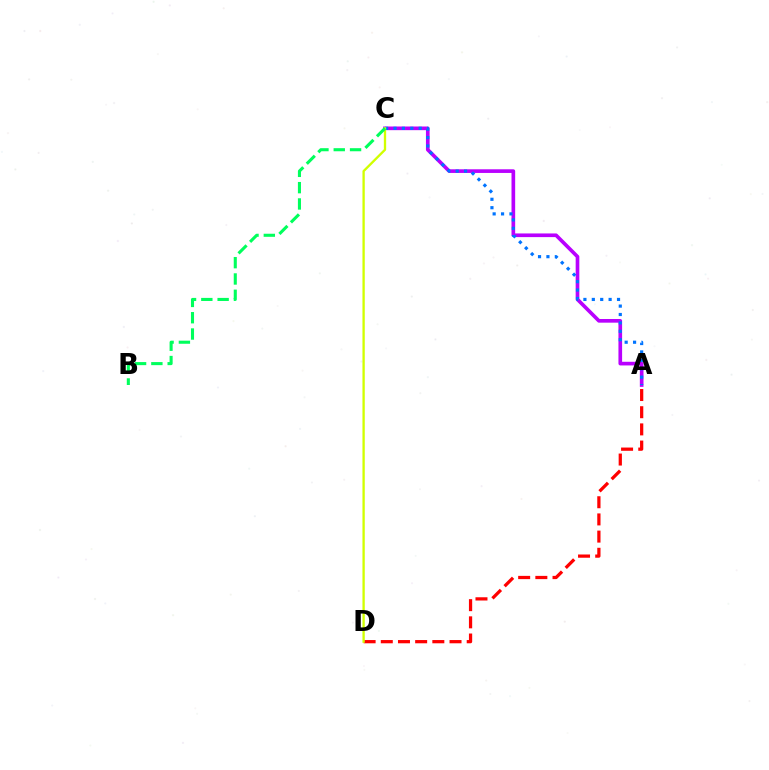{('A', 'C'): [{'color': '#b900ff', 'line_style': 'solid', 'thickness': 2.64}, {'color': '#0074ff', 'line_style': 'dotted', 'thickness': 2.28}], ('A', 'D'): [{'color': '#ff0000', 'line_style': 'dashed', 'thickness': 2.33}], ('C', 'D'): [{'color': '#d1ff00', 'line_style': 'solid', 'thickness': 1.67}], ('B', 'C'): [{'color': '#00ff5c', 'line_style': 'dashed', 'thickness': 2.21}]}